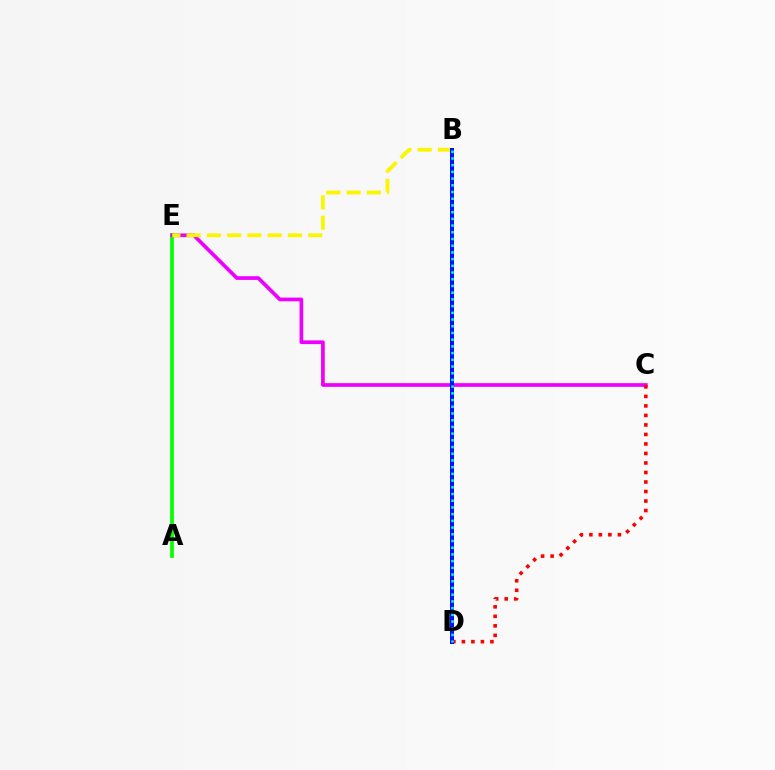{('A', 'E'): [{'color': '#08ff00', 'line_style': 'solid', 'thickness': 2.71}], ('C', 'E'): [{'color': '#ee00ff', 'line_style': 'solid', 'thickness': 2.66}], ('C', 'D'): [{'color': '#ff0000', 'line_style': 'dotted', 'thickness': 2.58}], ('B', 'E'): [{'color': '#fcf500', 'line_style': 'dashed', 'thickness': 2.75}], ('B', 'D'): [{'color': '#0010ff', 'line_style': 'solid', 'thickness': 2.88}, {'color': '#00fff6', 'line_style': 'dotted', 'thickness': 1.82}]}